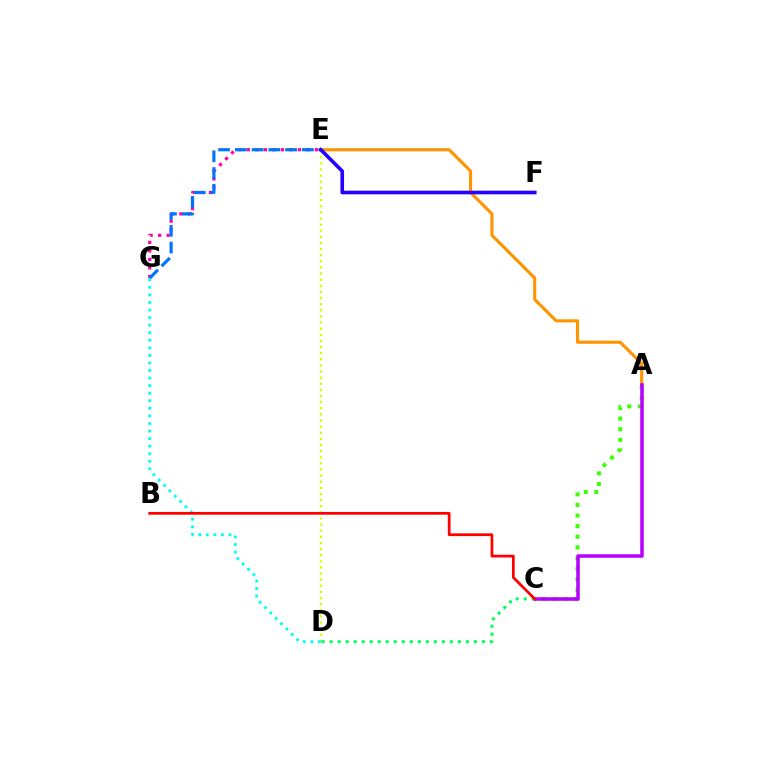{('D', 'E'): [{'color': '#d1ff00', 'line_style': 'dotted', 'thickness': 1.66}], ('E', 'G'): [{'color': '#ff00ac', 'line_style': 'dotted', 'thickness': 2.31}, {'color': '#0074ff', 'line_style': 'dashed', 'thickness': 2.28}], ('D', 'G'): [{'color': '#00fff6', 'line_style': 'dotted', 'thickness': 2.05}], ('A', 'E'): [{'color': '#ff9400', 'line_style': 'solid', 'thickness': 2.23}], ('A', 'C'): [{'color': '#3dff00', 'line_style': 'dotted', 'thickness': 2.88}, {'color': '#b900ff', 'line_style': 'solid', 'thickness': 2.54}], ('C', 'D'): [{'color': '#00ff5c', 'line_style': 'dotted', 'thickness': 2.18}], ('E', 'F'): [{'color': '#2500ff', 'line_style': 'solid', 'thickness': 2.61}], ('B', 'C'): [{'color': '#ff0000', 'line_style': 'solid', 'thickness': 1.98}]}